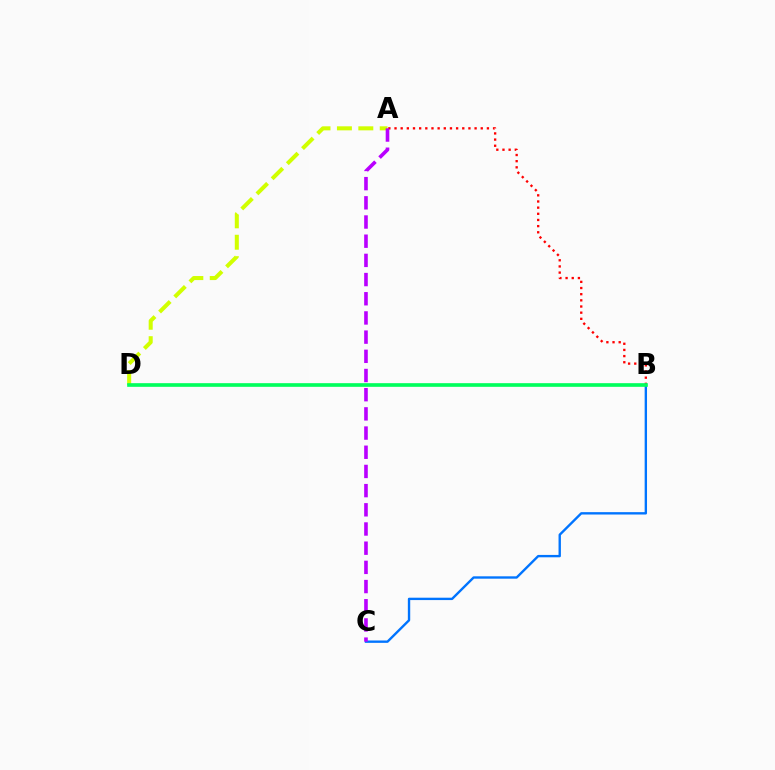{('A', 'D'): [{'color': '#d1ff00', 'line_style': 'dashed', 'thickness': 2.91}], ('A', 'B'): [{'color': '#ff0000', 'line_style': 'dotted', 'thickness': 1.67}], ('B', 'C'): [{'color': '#0074ff', 'line_style': 'solid', 'thickness': 1.71}], ('B', 'D'): [{'color': '#00ff5c', 'line_style': 'solid', 'thickness': 2.63}], ('A', 'C'): [{'color': '#b900ff', 'line_style': 'dashed', 'thickness': 2.61}]}